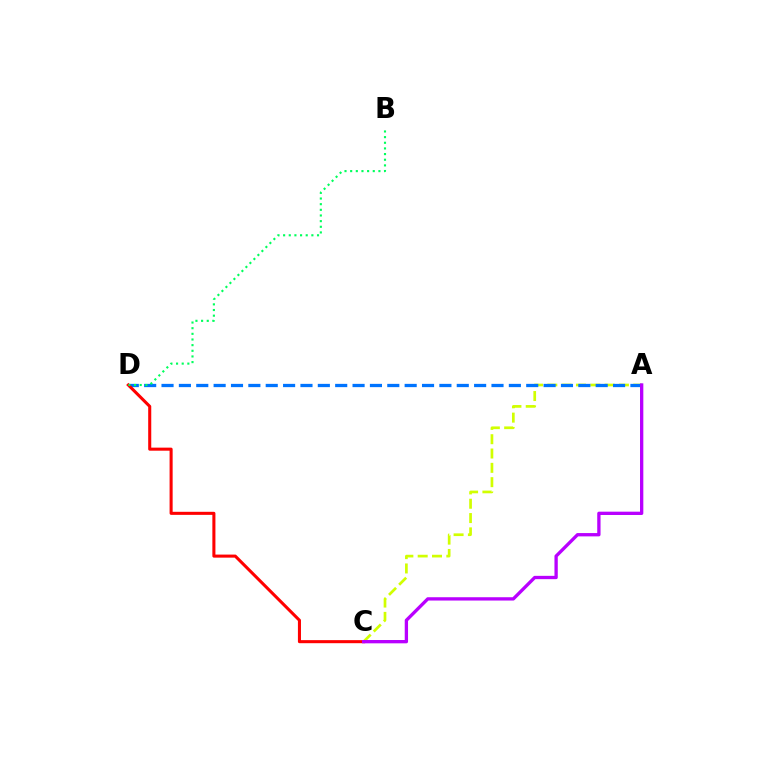{('A', 'C'): [{'color': '#d1ff00', 'line_style': 'dashed', 'thickness': 1.95}, {'color': '#b900ff', 'line_style': 'solid', 'thickness': 2.38}], ('A', 'D'): [{'color': '#0074ff', 'line_style': 'dashed', 'thickness': 2.36}], ('C', 'D'): [{'color': '#ff0000', 'line_style': 'solid', 'thickness': 2.2}], ('B', 'D'): [{'color': '#00ff5c', 'line_style': 'dotted', 'thickness': 1.54}]}